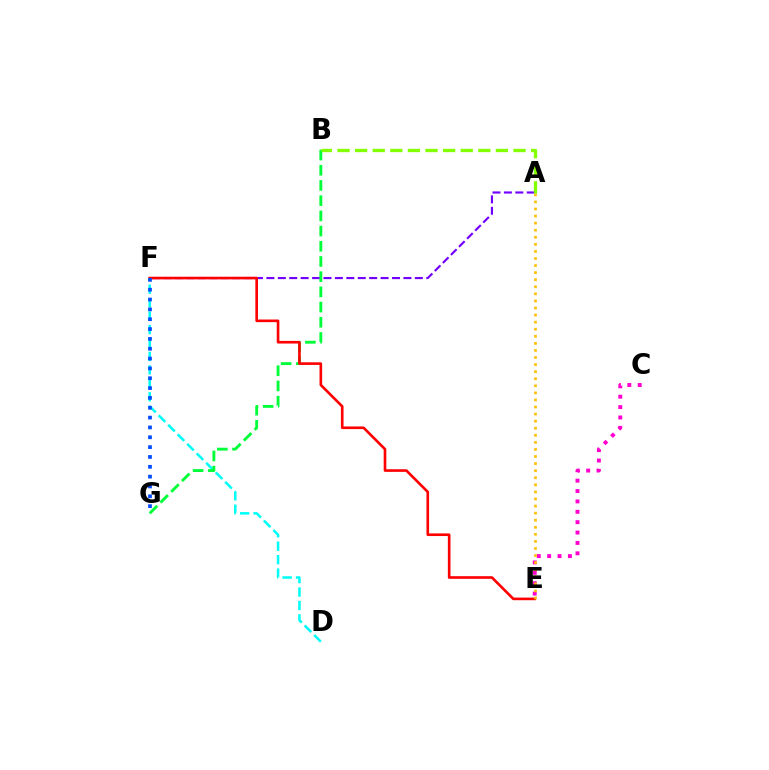{('A', 'F'): [{'color': '#7200ff', 'line_style': 'dashed', 'thickness': 1.55}], ('C', 'E'): [{'color': '#ff00cf', 'line_style': 'dotted', 'thickness': 2.82}], ('D', 'F'): [{'color': '#00fff6', 'line_style': 'dashed', 'thickness': 1.83}], ('B', 'G'): [{'color': '#00ff39', 'line_style': 'dashed', 'thickness': 2.07}], ('E', 'F'): [{'color': '#ff0000', 'line_style': 'solid', 'thickness': 1.9}], ('F', 'G'): [{'color': '#004bff', 'line_style': 'dotted', 'thickness': 2.67}], ('A', 'E'): [{'color': '#ffbd00', 'line_style': 'dotted', 'thickness': 1.92}], ('A', 'B'): [{'color': '#84ff00', 'line_style': 'dashed', 'thickness': 2.39}]}